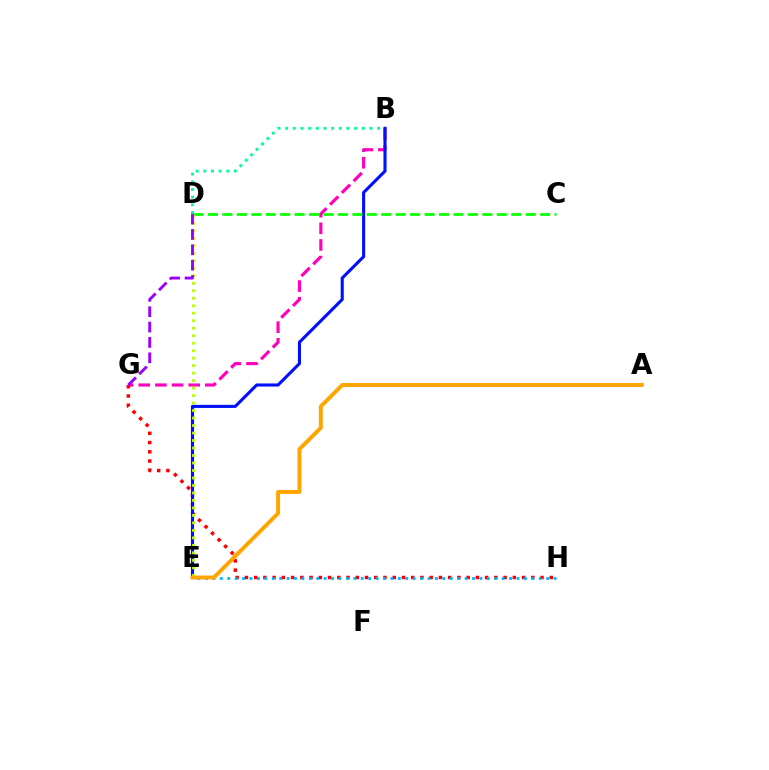{('B', 'D'): [{'color': '#00ff9d', 'line_style': 'dotted', 'thickness': 2.08}], ('B', 'G'): [{'color': '#ff00bd', 'line_style': 'dashed', 'thickness': 2.26}], ('G', 'H'): [{'color': '#ff0000', 'line_style': 'dotted', 'thickness': 2.51}], ('B', 'E'): [{'color': '#0010ff', 'line_style': 'solid', 'thickness': 2.23}], ('E', 'H'): [{'color': '#00b5ff', 'line_style': 'dotted', 'thickness': 2.02}], ('C', 'D'): [{'color': '#08ff00', 'line_style': 'dashed', 'thickness': 1.96}], ('D', 'E'): [{'color': '#b3ff00', 'line_style': 'dotted', 'thickness': 2.03}], ('A', 'E'): [{'color': '#ffa500', 'line_style': 'solid', 'thickness': 2.84}], ('D', 'G'): [{'color': '#9b00ff', 'line_style': 'dashed', 'thickness': 2.09}]}